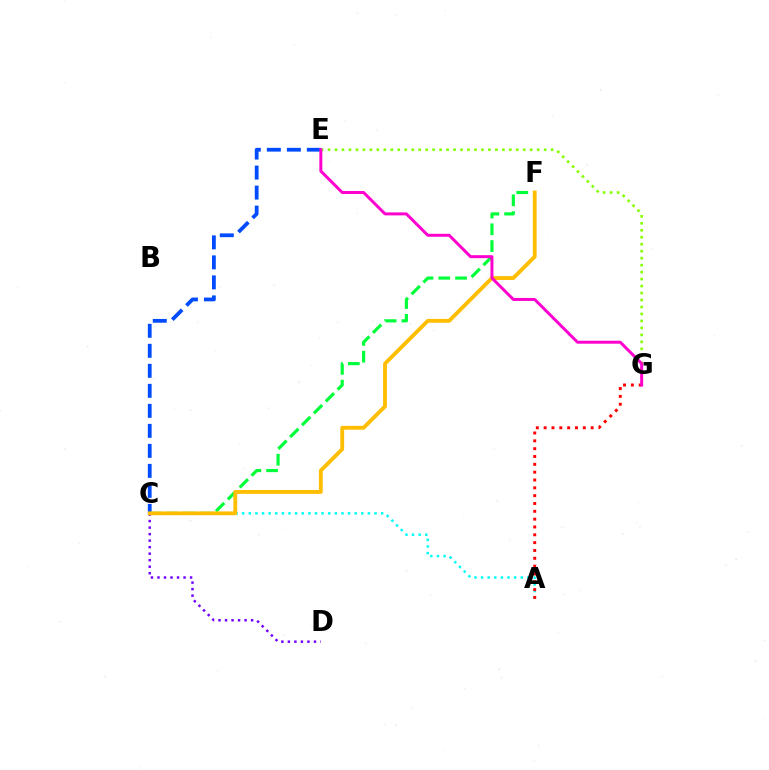{('A', 'C'): [{'color': '#00fff6', 'line_style': 'dotted', 'thickness': 1.8}], ('C', 'D'): [{'color': '#7200ff', 'line_style': 'dotted', 'thickness': 1.77}], ('E', 'G'): [{'color': '#84ff00', 'line_style': 'dotted', 'thickness': 1.89}, {'color': '#ff00cf', 'line_style': 'solid', 'thickness': 2.14}], ('C', 'E'): [{'color': '#004bff', 'line_style': 'dashed', 'thickness': 2.72}], ('C', 'F'): [{'color': '#00ff39', 'line_style': 'dashed', 'thickness': 2.28}, {'color': '#ffbd00', 'line_style': 'solid', 'thickness': 2.76}], ('A', 'G'): [{'color': '#ff0000', 'line_style': 'dotted', 'thickness': 2.13}]}